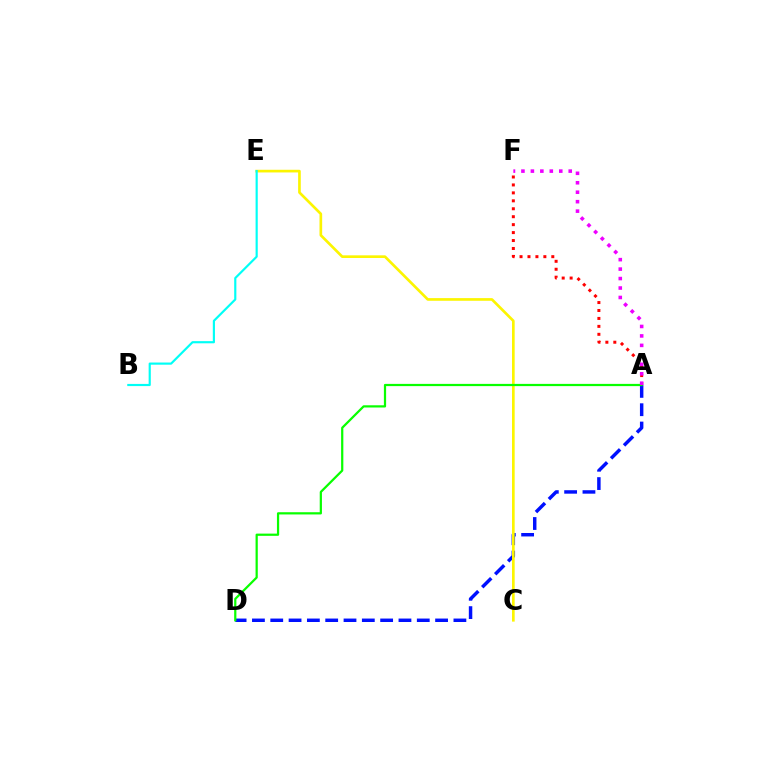{('A', 'F'): [{'color': '#ff0000', 'line_style': 'dotted', 'thickness': 2.16}, {'color': '#ee00ff', 'line_style': 'dotted', 'thickness': 2.57}], ('A', 'D'): [{'color': '#0010ff', 'line_style': 'dashed', 'thickness': 2.49}, {'color': '#08ff00', 'line_style': 'solid', 'thickness': 1.6}], ('C', 'E'): [{'color': '#fcf500', 'line_style': 'solid', 'thickness': 1.92}], ('B', 'E'): [{'color': '#00fff6', 'line_style': 'solid', 'thickness': 1.56}]}